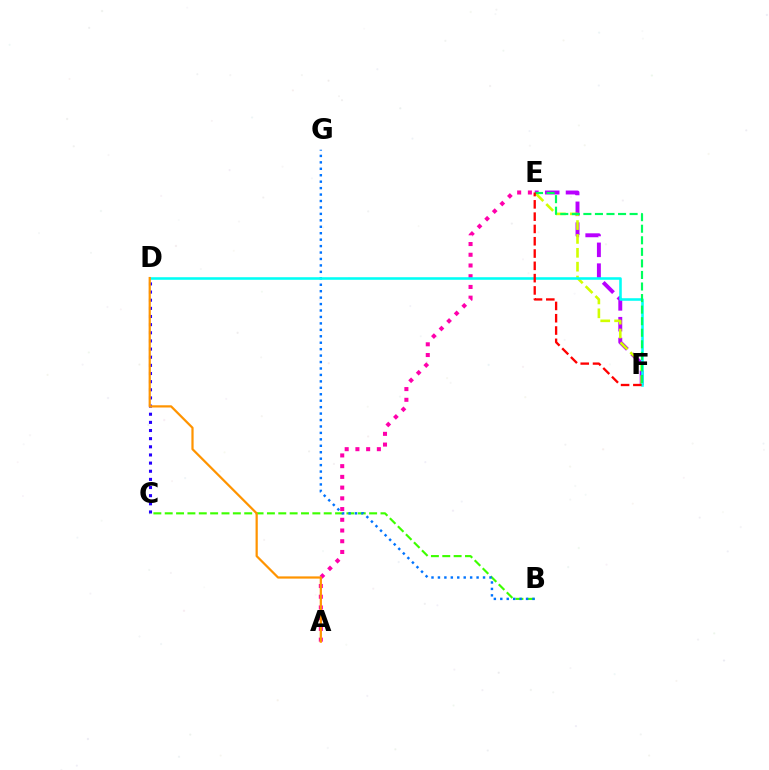{('B', 'C'): [{'color': '#3dff00', 'line_style': 'dashed', 'thickness': 1.54}], ('E', 'F'): [{'color': '#b900ff', 'line_style': 'dashed', 'thickness': 2.83}, {'color': '#d1ff00', 'line_style': 'dashed', 'thickness': 1.88}, {'color': '#00ff5c', 'line_style': 'dashed', 'thickness': 1.57}, {'color': '#ff0000', 'line_style': 'dashed', 'thickness': 1.67}], ('B', 'G'): [{'color': '#0074ff', 'line_style': 'dotted', 'thickness': 1.75}], ('A', 'E'): [{'color': '#ff00ac', 'line_style': 'dotted', 'thickness': 2.91}], ('C', 'D'): [{'color': '#2500ff', 'line_style': 'dotted', 'thickness': 2.21}], ('D', 'F'): [{'color': '#00fff6', 'line_style': 'solid', 'thickness': 1.85}], ('A', 'D'): [{'color': '#ff9400', 'line_style': 'solid', 'thickness': 1.6}]}